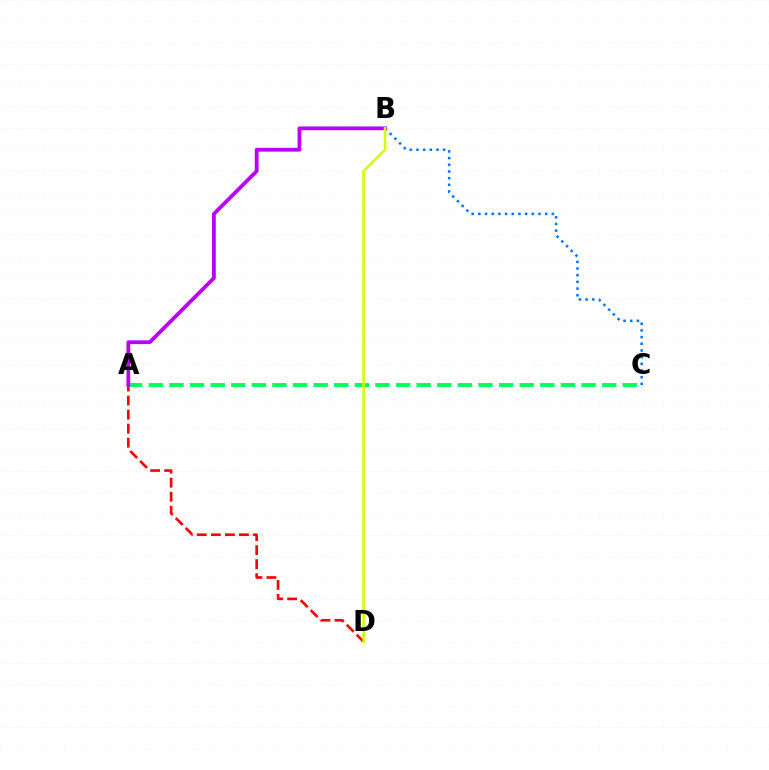{('B', 'C'): [{'color': '#0074ff', 'line_style': 'dotted', 'thickness': 1.81}], ('A', 'C'): [{'color': '#00ff5c', 'line_style': 'dashed', 'thickness': 2.8}], ('A', 'D'): [{'color': '#ff0000', 'line_style': 'dashed', 'thickness': 1.91}], ('A', 'B'): [{'color': '#b900ff', 'line_style': 'solid', 'thickness': 2.72}], ('B', 'D'): [{'color': '#d1ff00', 'line_style': 'solid', 'thickness': 1.85}]}